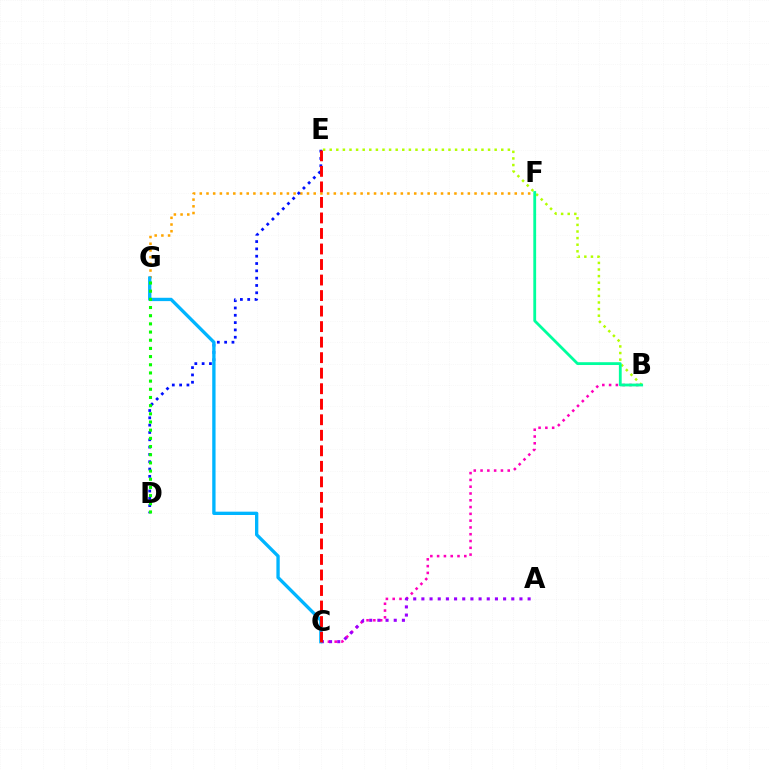{('B', 'E'): [{'color': '#b3ff00', 'line_style': 'dotted', 'thickness': 1.79}], ('F', 'G'): [{'color': '#ffa500', 'line_style': 'dotted', 'thickness': 1.82}], ('B', 'C'): [{'color': '#ff00bd', 'line_style': 'dotted', 'thickness': 1.84}], ('D', 'E'): [{'color': '#0010ff', 'line_style': 'dotted', 'thickness': 1.99}], ('A', 'C'): [{'color': '#9b00ff', 'line_style': 'dotted', 'thickness': 2.22}], ('B', 'F'): [{'color': '#00ff9d', 'line_style': 'solid', 'thickness': 2.02}], ('C', 'G'): [{'color': '#00b5ff', 'line_style': 'solid', 'thickness': 2.4}], ('D', 'G'): [{'color': '#08ff00', 'line_style': 'dotted', 'thickness': 2.22}], ('C', 'E'): [{'color': '#ff0000', 'line_style': 'dashed', 'thickness': 2.11}]}